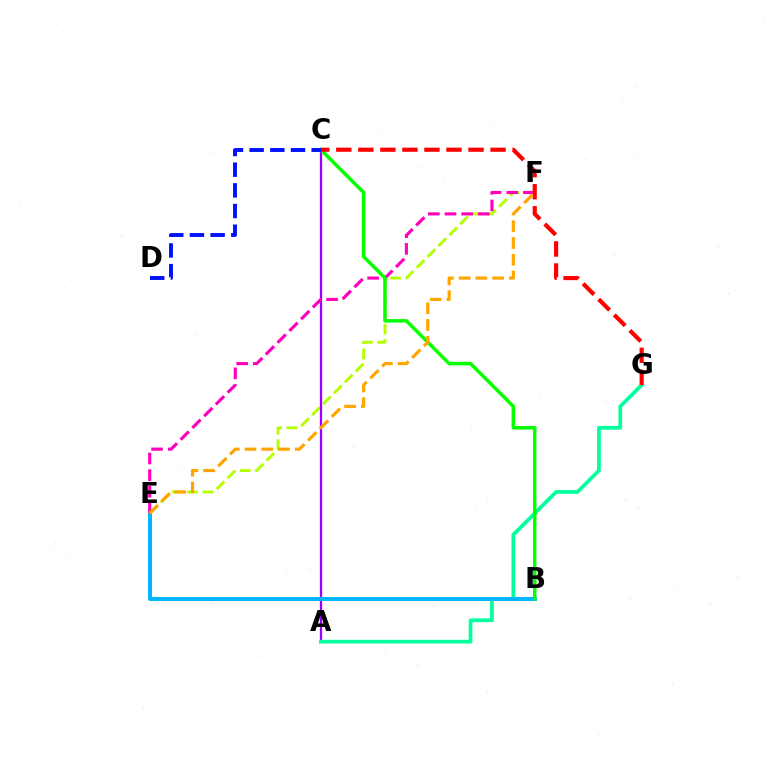{('E', 'F'): [{'color': '#b3ff00', 'line_style': 'dashed', 'thickness': 2.09}, {'color': '#ff00bd', 'line_style': 'dashed', 'thickness': 2.26}, {'color': '#ffa500', 'line_style': 'dashed', 'thickness': 2.28}], ('A', 'C'): [{'color': '#9b00ff', 'line_style': 'solid', 'thickness': 1.64}], ('A', 'G'): [{'color': '#00ff9d', 'line_style': 'solid', 'thickness': 2.67}], ('B', 'E'): [{'color': '#00b5ff', 'line_style': 'solid', 'thickness': 2.88}], ('B', 'C'): [{'color': '#08ff00', 'line_style': 'solid', 'thickness': 2.52}], ('C', 'G'): [{'color': '#ff0000', 'line_style': 'dashed', 'thickness': 2.99}], ('C', 'D'): [{'color': '#0010ff', 'line_style': 'dashed', 'thickness': 2.81}]}